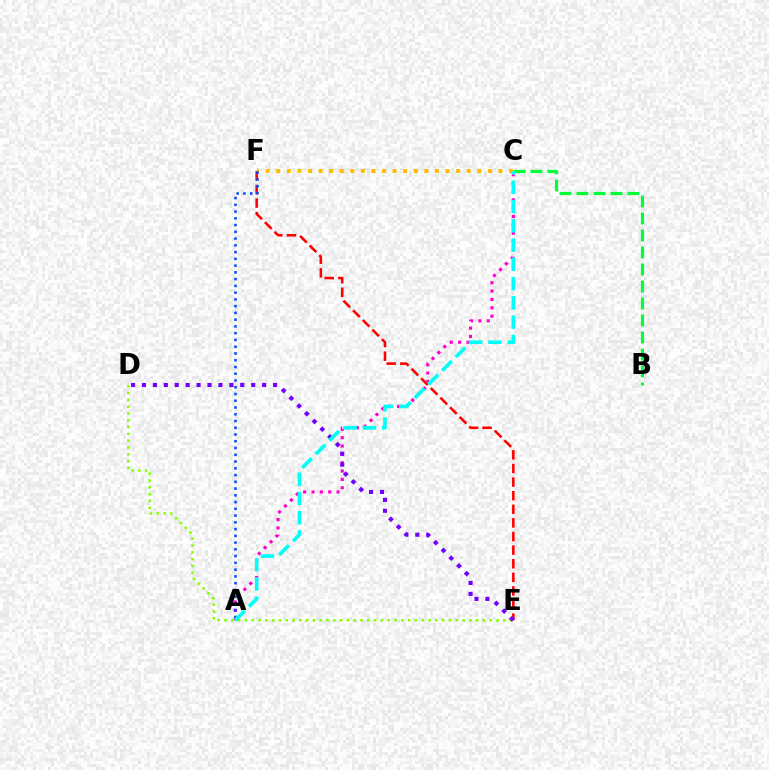{('A', 'C'): [{'color': '#ff00cf', 'line_style': 'dotted', 'thickness': 2.27}, {'color': '#00fff6', 'line_style': 'dashed', 'thickness': 2.62}], ('D', 'E'): [{'color': '#84ff00', 'line_style': 'dotted', 'thickness': 1.85}, {'color': '#7200ff', 'line_style': 'dotted', 'thickness': 2.97}], ('B', 'C'): [{'color': '#00ff39', 'line_style': 'dashed', 'thickness': 2.31}], ('C', 'F'): [{'color': '#ffbd00', 'line_style': 'dotted', 'thickness': 2.87}], ('E', 'F'): [{'color': '#ff0000', 'line_style': 'dashed', 'thickness': 1.85}], ('A', 'F'): [{'color': '#004bff', 'line_style': 'dotted', 'thickness': 1.84}]}